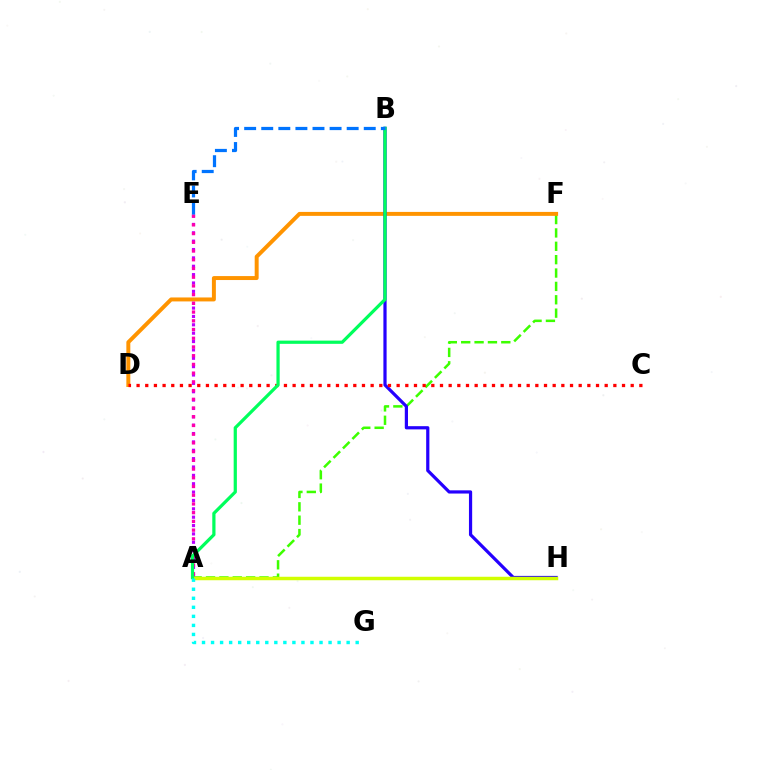{('A', 'E'): [{'color': '#b900ff', 'line_style': 'dotted', 'thickness': 2.27}, {'color': '#ff00ac', 'line_style': 'dotted', 'thickness': 2.37}], ('A', 'F'): [{'color': '#3dff00', 'line_style': 'dashed', 'thickness': 1.82}], ('D', 'F'): [{'color': '#ff9400', 'line_style': 'solid', 'thickness': 2.85}], ('B', 'H'): [{'color': '#2500ff', 'line_style': 'solid', 'thickness': 2.31}], ('C', 'D'): [{'color': '#ff0000', 'line_style': 'dotted', 'thickness': 2.36}], ('A', 'H'): [{'color': '#d1ff00', 'line_style': 'solid', 'thickness': 2.5}], ('A', 'B'): [{'color': '#00ff5c', 'line_style': 'solid', 'thickness': 2.32}], ('B', 'E'): [{'color': '#0074ff', 'line_style': 'dashed', 'thickness': 2.32}], ('A', 'G'): [{'color': '#00fff6', 'line_style': 'dotted', 'thickness': 2.46}]}